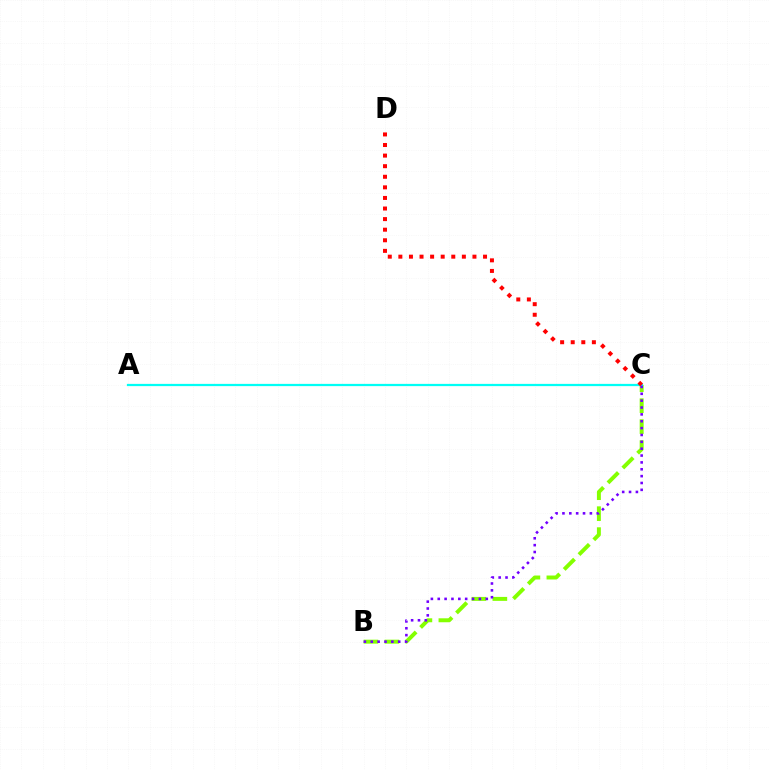{('B', 'C'): [{'color': '#84ff00', 'line_style': 'dashed', 'thickness': 2.85}, {'color': '#7200ff', 'line_style': 'dotted', 'thickness': 1.86}], ('A', 'C'): [{'color': '#00fff6', 'line_style': 'solid', 'thickness': 1.61}], ('C', 'D'): [{'color': '#ff0000', 'line_style': 'dotted', 'thickness': 2.88}]}